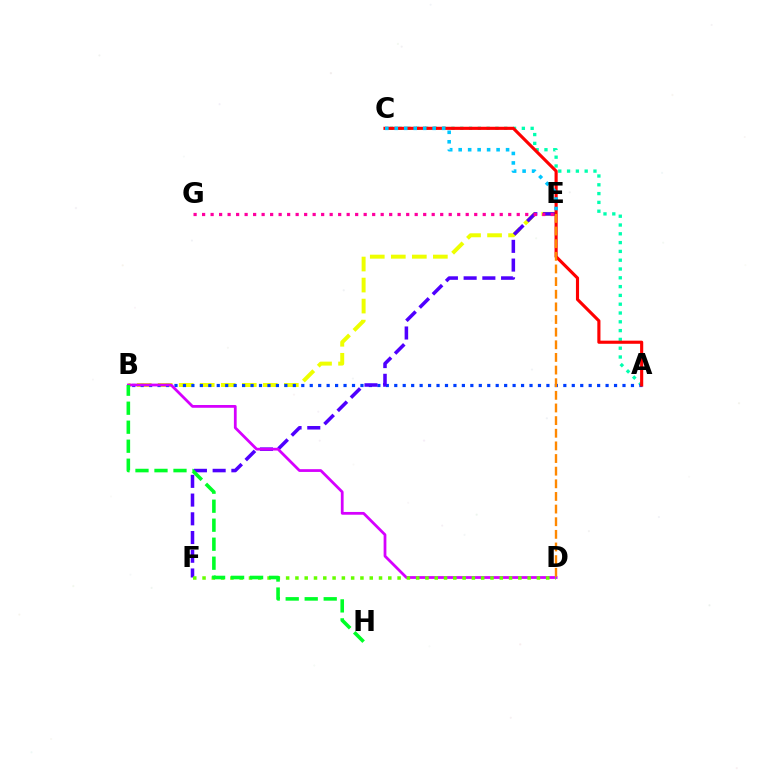{('A', 'C'): [{'color': '#00ffaf', 'line_style': 'dotted', 'thickness': 2.39}, {'color': '#ff0000', 'line_style': 'solid', 'thickness': 2.25}], ('B', 'E'): [{'color': '#eeff00', 'line_style': 'dashed', 'thickness': 2.86}], ('A', 'B'): [{'color': '#003fff', 'line_style': 'dotted', 'thickness': 2.3}], ('E', 'F'): [{'color': '#4f00ff', 'line_style': 'dashed', 'thickness': 2.54}], ('B', 'D'): [{'color': '#d600ff', 'line_style': 'solid', 'thickness': 1.99}], ('D', 'F'): [{'color': '#66ff00', 'line_style': 'dotted', 'thickness': 2.52}], ('B', 'H'): [{'color': '#00ff27', 'line_style': 'dashed', 'thickness': 2.58}], ('C', 'E'): [{'color': '#00c7ff', 'line_style': 'dotted', 'thickness': 2.58}], ('E', 'G'): [{'color': '#ff00a0', 'line_style': 'dotted', 'thickness': 2.31}], ('D', 'E'): [{'color': '#ff8800', 'line_style': 'dashed', 'thickness': 1.72}]}